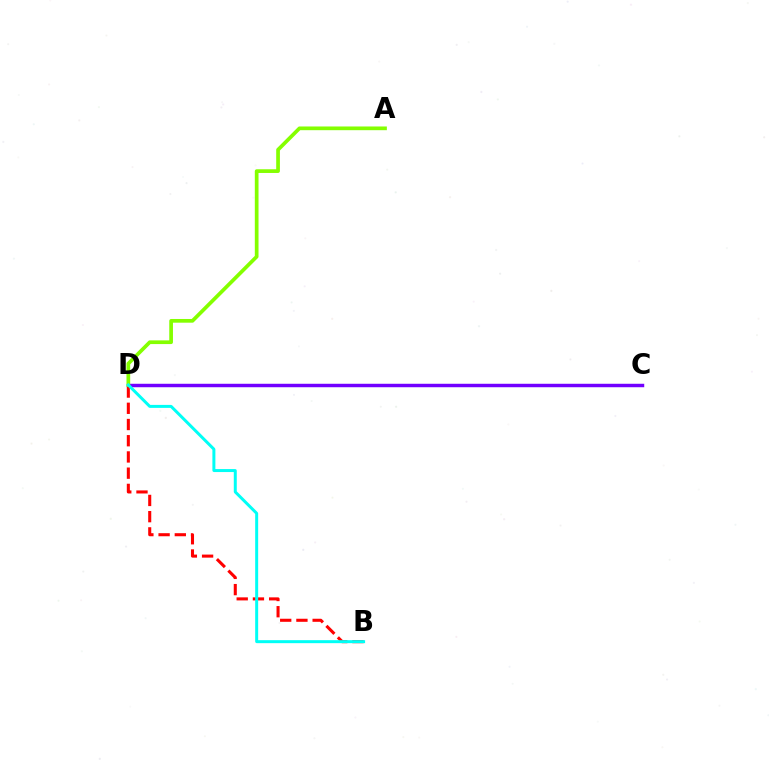{('C', 'D'): [{'color': '#7200ff', 'line_style': 'solid', 'thickness': 2.49}], ('B', 'D'): [{'color': '#ff0000', 'line_style': 'dashed', 'thickness': 2.2}, {'color': '#00fff6', 'line_style': 'solid', 'thickness': 2.15}], ('A', 'D'): [{'color': '#84ff00', 'line_style': 'solid', 'thickness': 2.67}]}